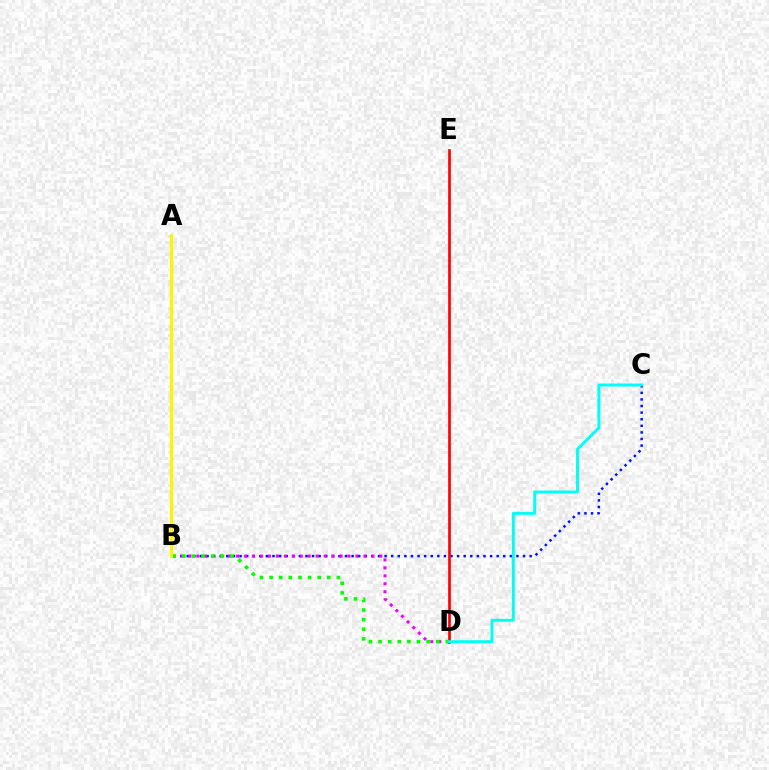{('B', 'C'): [{'color': '#0010ff', 'line_style': 'dotted', 'thickness': 1.79}], ('B', 'D'): [{'color': '#ee00ff', 'line_style': 'dotted', 'thickness': 2.16}, {'color': '#08ff00', 'line_style': 'dotted', 'thickness': 2.61}], ('A', 'B'): [{'color': '#fcf500', 'line_style': 'solid', 'thickness': 2.26}], ('D', 'E'): [{'color': '#ff0000', 'line_style': 'solid', 'thickness': 1.92}], ('C', 'D'): [{'color': '#00fff6', 'line_style': 'solid', 'thickness': 2.11}]}